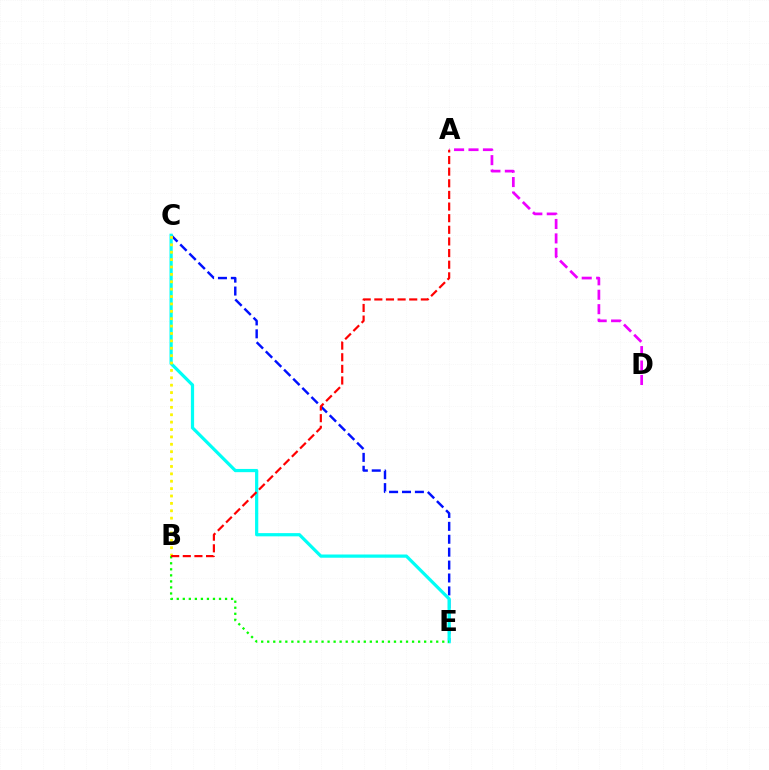{('C', 'E'): [{'color': '#0010ff', 'line_style': 'dashed', 'thickness': 1.75}, {'color': '#00fff6', 'line_style': 'solid', 'thickness': 2.32}], ('A', 'D'): [{'color': '#ee00ff', 'line_style': 'dashed', 'thickness': 1.96}], ('B', 'C'): [{'color': '#fcf500', 'line_style': 'dotted', 'thickness': 2.01}], ('B', 'E'): [{'color': '#08ff00', 'line_style': 'dotted', 'thickness': 1.64}], ('A', 'B'): [{'color': '#ff0000', 'line_style': 'dashed', 'thickness': 1.58}]}